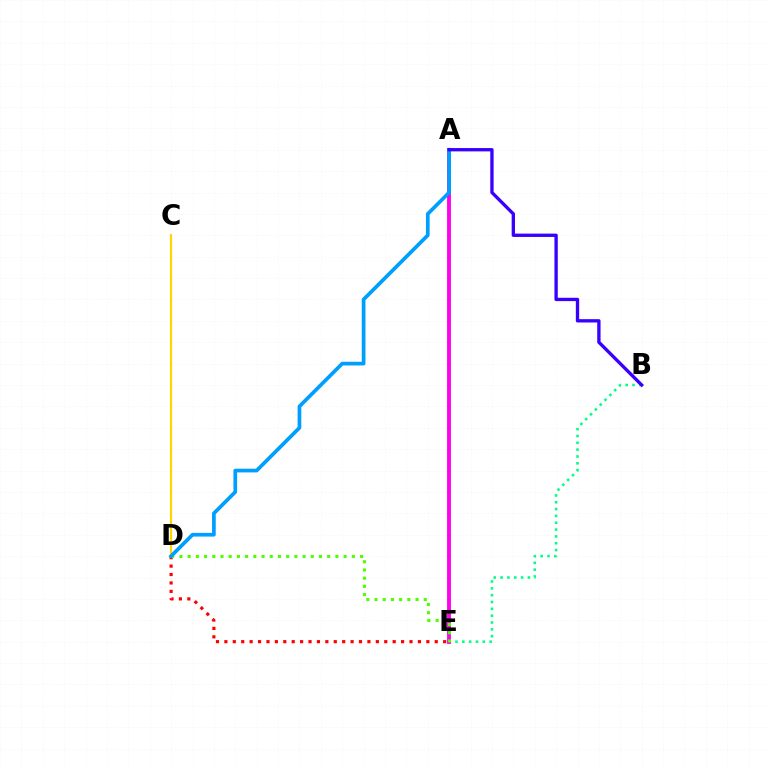{('C', 'D'): [{'color': '#ffd500', 'line_style': 'solid', 'thickness': 1.57}], ('B', 'E'): [{'color': '#00ff86', 'line_style': 'dotted', 'thickness': 1.86}], ('A', 'E'): [{'color': '#ff00ed', 'line_style': 'solid', 'thickness': 2.78}], ('D', 'E'): [{'color': '#ff0000', 'line_style': 'dotted', 'thickness': 2.29}, {'color': '#4fff00', 'line_style': 'dotted', 'thickness': 2.23}], ('A', 'D'): [{'color': '#009eff', 'line_style': 'solid', 'thickness': 2.66}], ('A', 'B'): [{'color': '#3700ff', 'line_style': 'solid', 'thickness': 2.4}]}